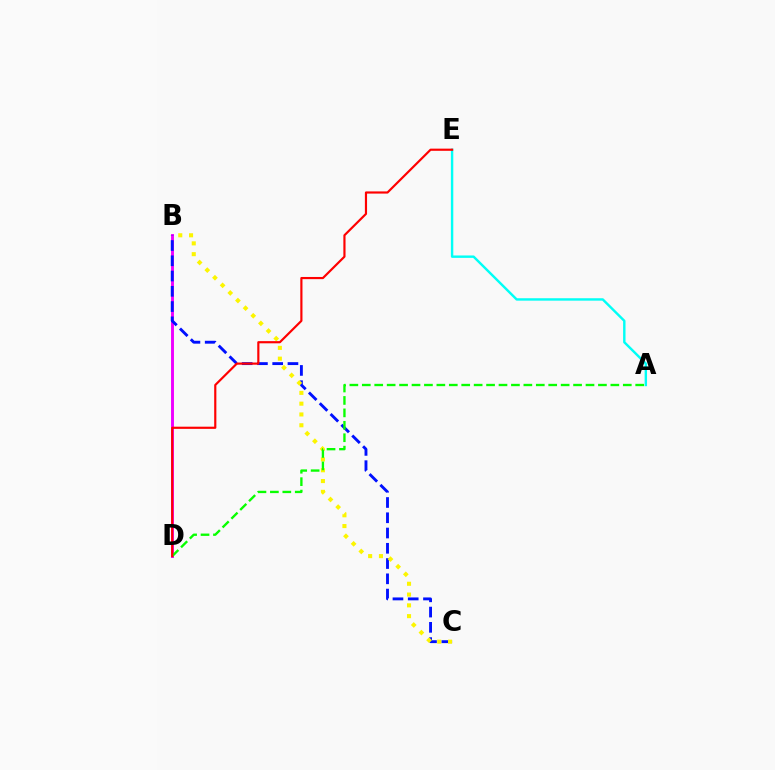{('B', 'D'): [{'color': '#ee00ff', 'line_style': 'solid', 'thickness': 2.1}], ('B', 'C'): [{'color': '#0010ff', 'line_style': 'dashed', 'thickness': 2.07}, {'color': '#fcf500', 'line_style': 'dotted', 'thickness': 2.93}], ('A', 'E'): [{'color': '#00fff6', 'line_style': 'solid', 'thickness': 1.74}], ('A', 'D'): [{'color': '#08ff00', 'line_style': 'dashed', 'thickness': 1.69}], ('D', 'E'): [{'color': '#ff0000', 'line_style': 'solid', 'thickness': 1.56}]}